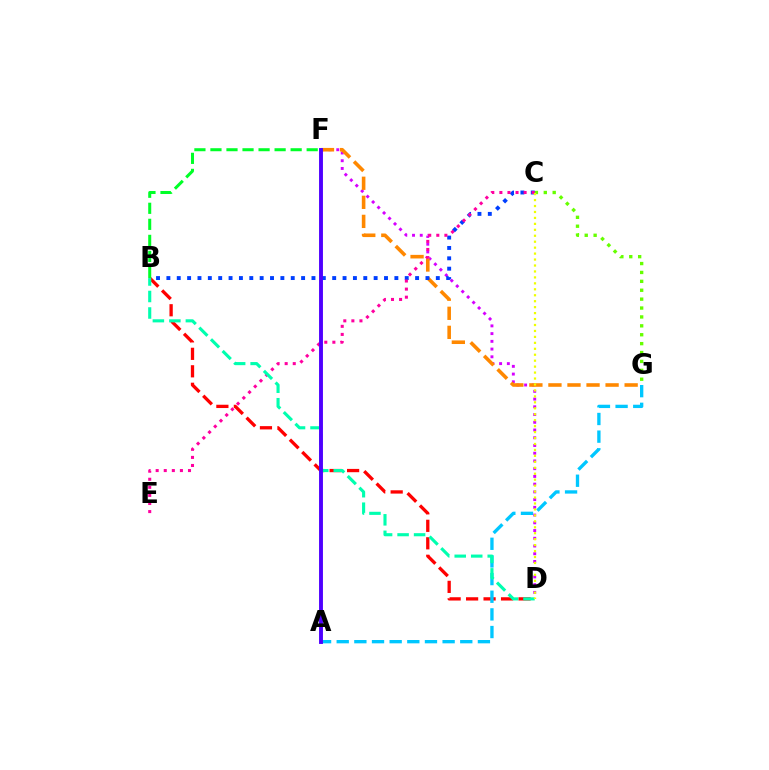{('B', 'D'): [{'color': '#ff0000', 'line_style': 'dashed', 'thickness': 2.37}, {'color': '#00ffaf', 'line_style': 'dashed', 'thickness': 2.24}], ('A', 'G'): [{'color': '#00c7ff', 'line_style': 'dashed', 'thickness': 2.4}], ('D', 'F'): [{'color': '#d600ff', 'line_style': 'dotted', 'thickness': 2.1}], ('F', 'G'): [{'color': '#ff8800', 'line_style': 'dashed', 'thickness': 2.59}], ('C', 'G'): [{'color': '#66ff00', 'line_style': 'dotted', 'thickness': 2.42}], ('B', 'C'): [{'color': '#003fff', 'line_style': 'dotted', 'thickness': 2.82}], ('B', 'F'): [{'color': '#00ff27', 'line_style': 'dashed', 'thickness': 2.18}], ('C', 'E'): [{'color': '#ff00a0', 'line_style': 'dotted', 'thickness': 2.2}], ('A', 'F'): [{'color': '#4f00ff', 'line_style': 'solid', 'thickness': 2.8}], ('C', 'D'): [{'color': '#eeff00', 'line_style': 'dotted', 'thickness': 1.62}]}